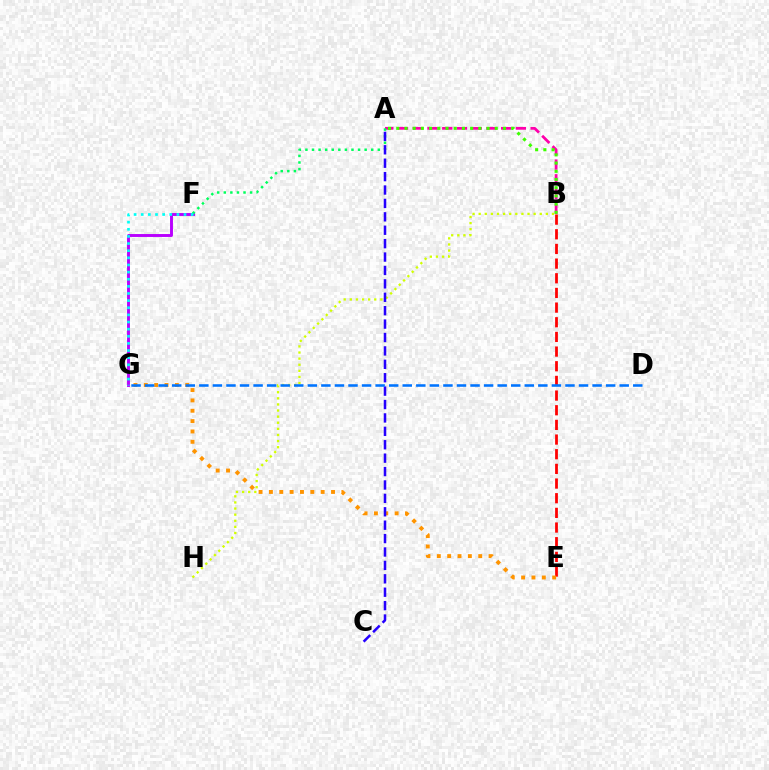{('A', 'B'): [{'color': '#ff00ac', 'line_style': 'dashed', 'thickness': 2.0}, {'color': '#3dff00', 'line_style': 'dotted', 'thickness': 2.23}], ('F', 'G'): [{'color': '#b900ff', 'line_style': 'solid', 'thickness': 2.1}, {'color': '#00fff6', 'line_style': 'dotted', 'thickness': 1.94}], ('A', 'F'): [{'color': '#00ff5c', 'line_style': 'dotted', 'thickness': 1.79}], ('B', 'H'): [{'color': '#d1ff00', 'line_style': 'dotted', 'thickness': 1.66}], ('B', 'E'): [{'color': '#ff0000', 'line_style': 'dashed', 'thickness': 1.99}], ('E', 'G'): [{'color': '#ff9400', 'line_style': 'dotted', 'thickness': 2.81}], ('A', 'C'): [{'color': '#2500ff', 'line_style': 'dashed', 'thickness': 1.82}], ('D', 'G'): [{'color': '#0074ff', 'line_style': 'dashed', 'thickness': 1.84}]}